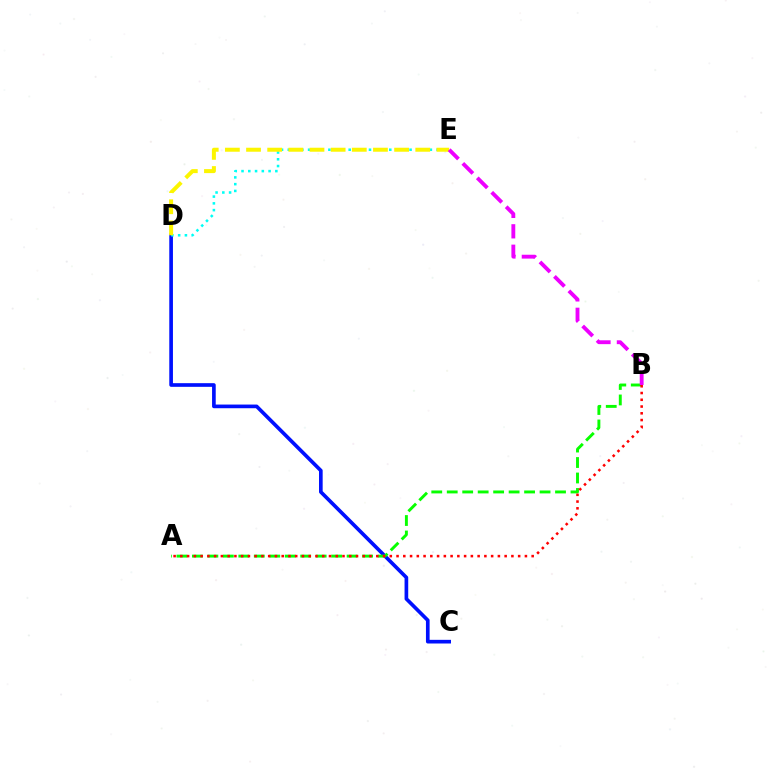{('C', 'D'): [{'color': '#0010ff', 'line_style': 'solid', 'thickness': 2.64}], ('A', 'B'): [{'color': '#08ff00', 'line_style': 'dashed', 'thickness': 2.1}, {'color': '#ff0000', 'line_style': 'dotted', 'thickness': 1.84}], ('D', 'E'): [{'color': '#00fff6', 'line_style': 'dotted', 'thickness': 1.84}, {'color': '#fcf500', 'line_style': 'dashed', 'thickness': 2.87}], ('B', 'E'): [{'color': '#ee00ff', 'line_style': 'dashed', 'thickness': 2.78}]}